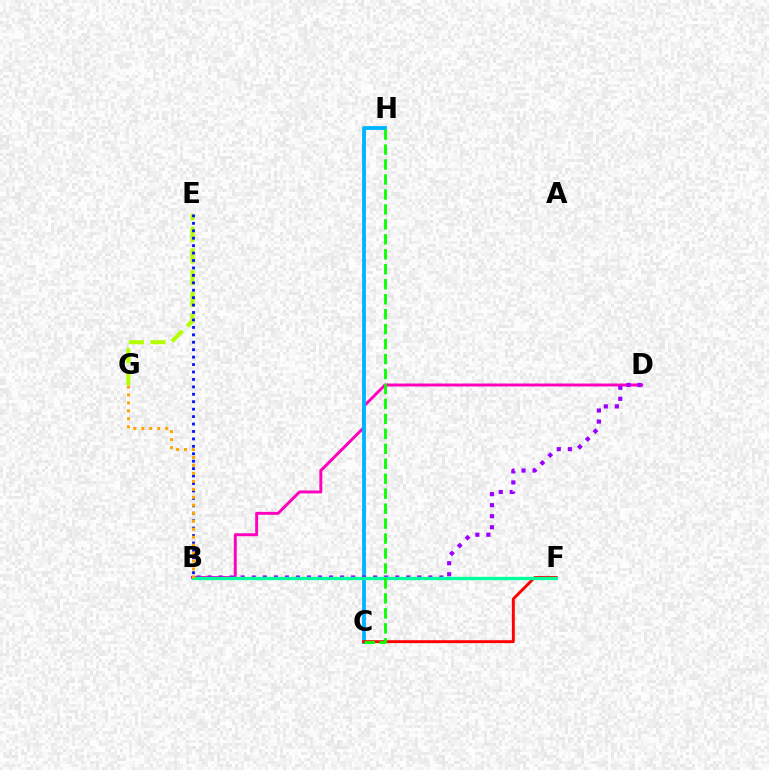{('B', 'D'): [{'color': '#ff00bd', 'line_style': 'solid', 'thickness': 2.12}, {'color': '#9b00ff', 'line_style': 'dotted', 'thickness': 3.0}], ('C', 'H'): [{'color': '#00b5ff', 'line_style': 'solid', 'thickness': 2.76}, {'color': '#08ff00', 'line_style': 'dashed', 'thickness': 2.03}], ('E', 'G'): [{'color': '#b3ff00', 'line_style': 'dashed', 'thickness': 2.94}], ('C', 'F'): [{'color': '#ff0000', 'line_style': 'solid', 'thickness': 2.1}], ('B', 'E'): [{'color': '#0010ff', 'line_style': 'dotted', 'thickness': 2.02}], ('B', 'F'): [{'color': '#00ff9d', 'line_style': 'solid', 'thickness': 2.38}], ('B', 'G'): [{'color': '#ffa500', 'line_style': 'dotted', 'thickness': 2.16}]}